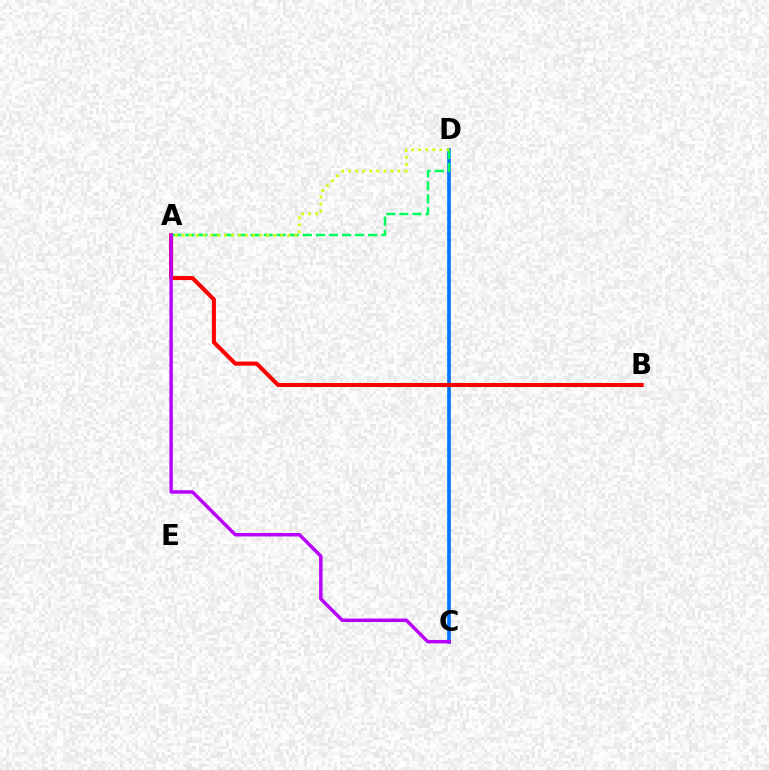{('C', 'D'): [{'color': '#0074ff', 'line_style': 'solid', 'thickness': 2.62}], ('A', 'B'): [{'color': '#ff0000', 'line_style': 'solid', 'thickness': 2.9}], ('A', 'D'): [{'color': '#00ff5c', 'line_style': 'dashed', 'thickness': 1.77}, {'color': '#d1ff00', 'line_style': 'dotted', 'thickness': 1.91}], ('A', 'C'): [{'color': '#b900ff', 'line_style': 'solid', 'thickness': 2.48}]}